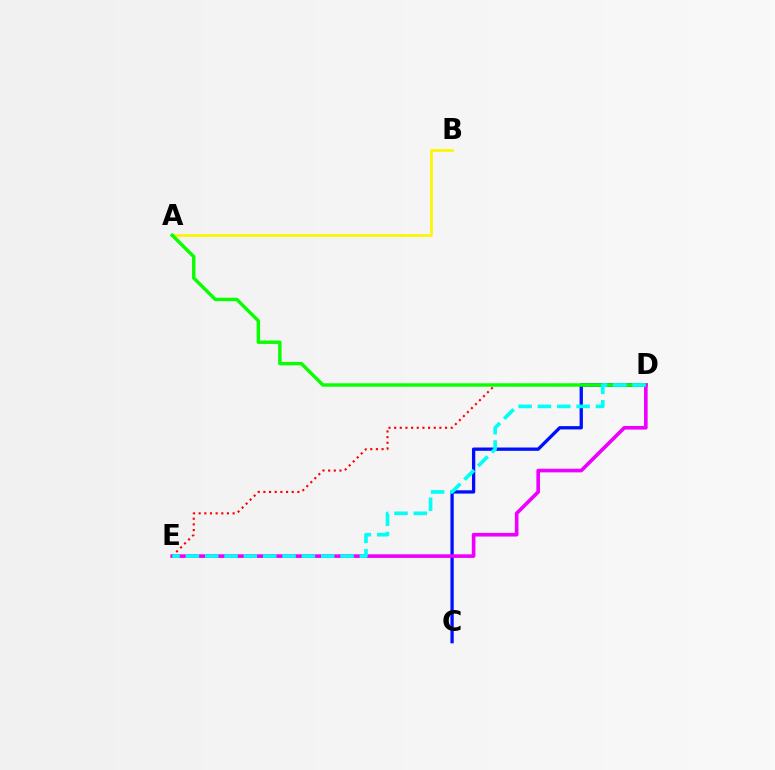{('A', 'B'): [{'color': '#fcf500', 'line_style': 'solid', 'thickness': 1.96}], ('C', 'D'): [{'color': '#0010ff', 'line_style': 'solid', 'thickness': 2.38}], ('D', 'E'): [{'color': '#ff0000', 'line_style': 'dotted', 'thickness': 1.54}, {'color': '#ee00ff', 'line_style': 'solid', 'thickness': 2.61}, {'color': '#00fff6', 'line_style': 'dashed', 'thickness': 2.63}], ('A', 'D'): [{'color': '#08ff00', 'line_style': 'solid', 'thickness': 2.46}]}